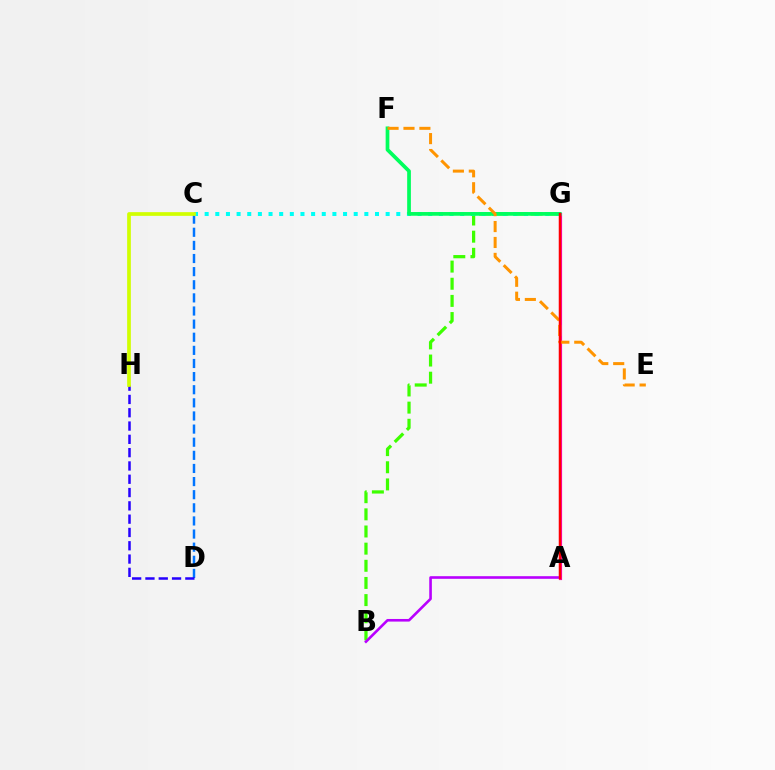{('A', 'G'): [{'color': '#ff00ac', 'line_style': 'solid', 'thickness': 2.29}, {'color': '#ff0000', 'line_style': 'solid', 'thickness': 1.74}], ('C', 'D'): [{'color': '#0074ff', 'line_style': 'dashed', 'thickness': 1.78}], ('D', 'H'): [{'color': '#2500ff', 'line_style': 'dashed', 'thickness': 1.81}], ('B', 'G'): [{'color': '#3dff00', 'line_style': 'dashed', 'thickness': 2.33}], ('C', 'G'): [{'color': '#00fff6', 'line_style': 'dotted', 'thickness': 2.89}], ('F', 'G'): [{'color': '#00ff5c', 'line_style': 'solid', 'thickness': 2.67}], ('A', 'B'): [{'color': '#b900ff', 'line_style': 'solid', 'thickness': 1.88}], ('C', 'H'): [{'color': '#d1ff00', 'line_style': 'solid', 'thickness': 2.67}], ('E', 'F'): [{'color': '#ff9400', 'line_style': 'dashed', 'thickness': 2.16}]}